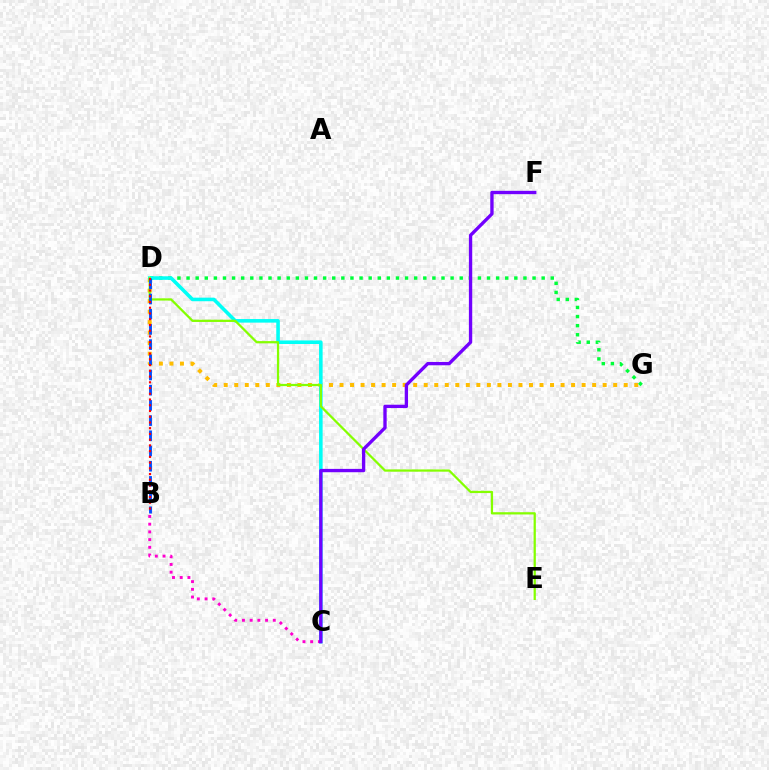{('D', 'G'): [{'color': '#ffbd00', 'line_style': 'dotted', 'thickness': 2.86}, {'color': '#00ff39', 'line_style': 'dotted', 'thickness': 2.47}], ('C', 'D'): [{'color': '#00fff6', 'line_style': 'solid', 'thickness': 2.57}], ('D', 'E'): [{'color': '#84ff00', 'line_style': 'solid', 'thickness': 1.62}], ('B', 'C'): [{'color': '#ff00cf', 'line_style': 'dotted', 'thickness': 2.09}], ('B', 'D'): [{'color': '#004bff', 'line_style': 'dashed', 'thickness': 2.06}, {'color': '#ff0000', 'line_style': 'dotted', 'thickness': 1.56}], ('C', 'F'): [{'color': '#7200ff', 'line_style': 'solid', 'thickness': 2.4}]}